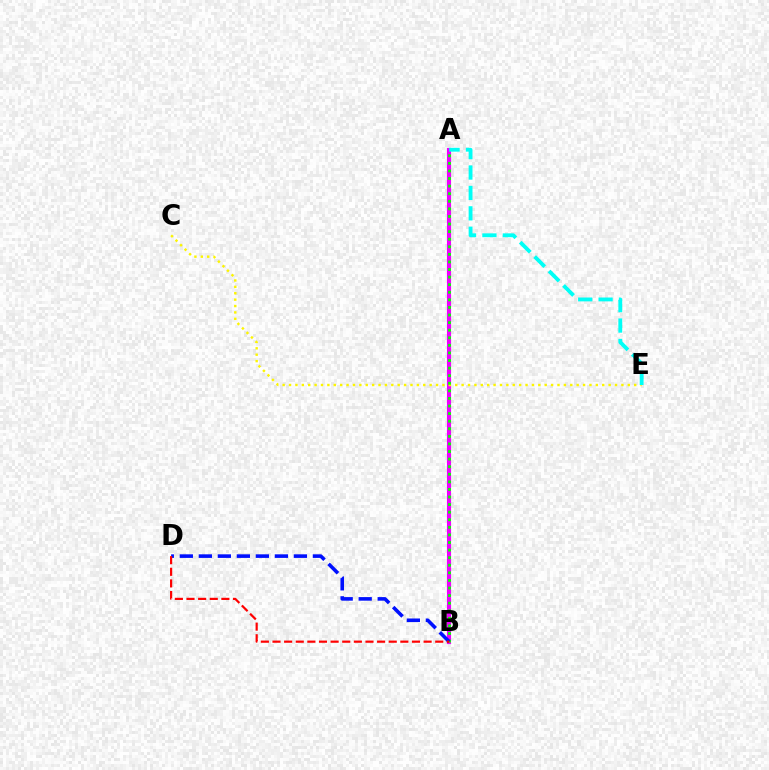{('A', 'B'): [{'color': '#ee00ff', 'line_style': 'solid', 'thickness': 2.97}, {'color': '#08ff00', 'line_style': 'dotted', 'thickness': 2.06}], ('C', 'E'): [{'color': '#fcf500', 'line_style': 'dotted', 'thickness': 1.74}], ('B', 'D'): [{'color': '#0010ff', 'line_style': 'dashed', 'thickness': 2.58}, {'color': '#ff0000', 'line_style': 'dashed', 'thickness': 1.58}], ('A', 'E'): [{'color': '#00fff6', 'line_style': 'dashed', 'thickness': 2.77}]}